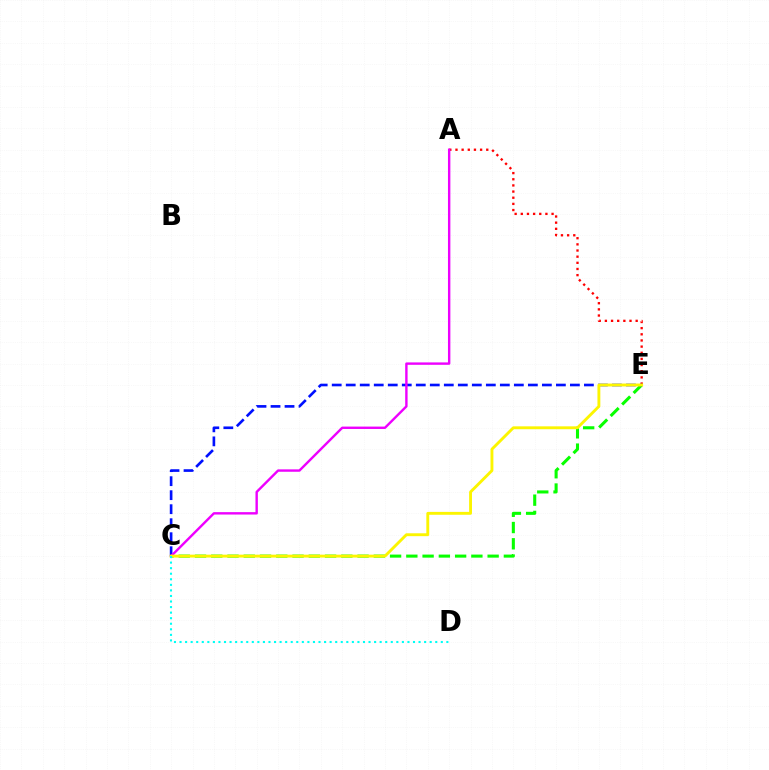{('A', 'E'): [{'color': '#ff0000', 'line_style': 'dotted', 'thickness': 1.67}], ('C', 'E'): [{'color': '#08ff00', 'line_style': 'dashed', 'thickness': 2.21}, {'color': '#0010ff', 'line_style': 'dashed', 'thickness': 1.9}, {'color': '#fcf500', 'line_style': 'solid', 'thickness': 2.08}], ('A', 'C'): [{'color': '#ee00ff', 'line_style': 'solid', 'thickness': 1.73}], ('C', 'D'): [{'color': '#00fff6', 'line_style': 'dotted', 'thickness': 1.51}]}